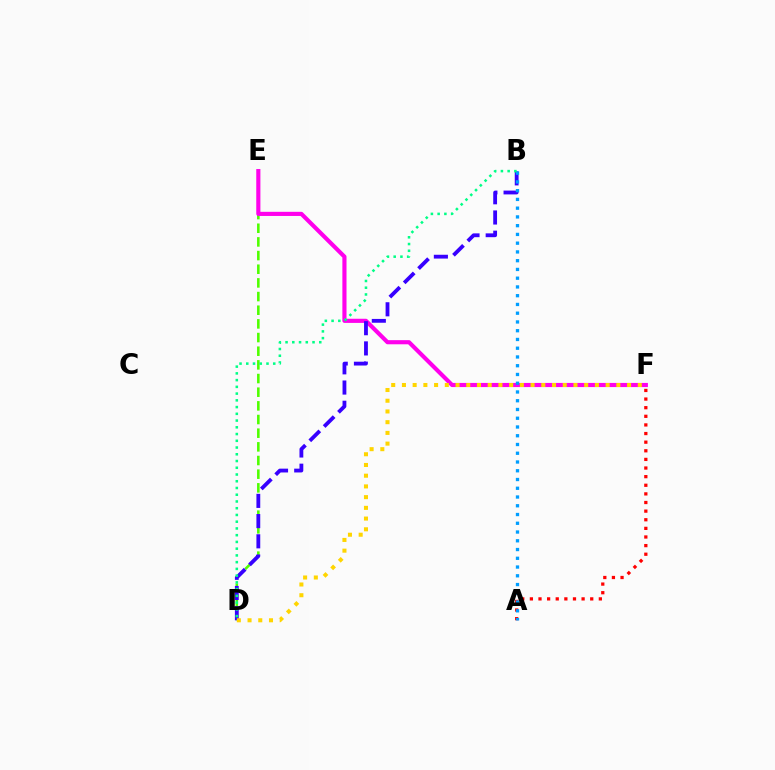{('D', 'E'): [{'color': '#4fff00', 'line_style': 'dashed', 'thickness': 1.86}], ('E', 'F'): [{'color': '#ff00ed', 'line_style': 'solid', 'thickness': 2.98}], ('B', 'D'): [{'color': '#3700ff', 'line_style': 'dashed', 'thickness': 2.75}, {'color': '#00ff86', 'line_style': 'dotted', 'thickness': 1.83}], ('A', 'F'): [{'color': '#ff0000', 'line_style': 'dotted', 'thickness': 2.34}], ('A', 'B'): [{'color': '#009eff', 'line_style': 'dotted', 'thickness': 2.38}], ('D', 'F'): [{'color': '#ffd500', 'line_style': 'dotted', 'thickness': 2.91}]}